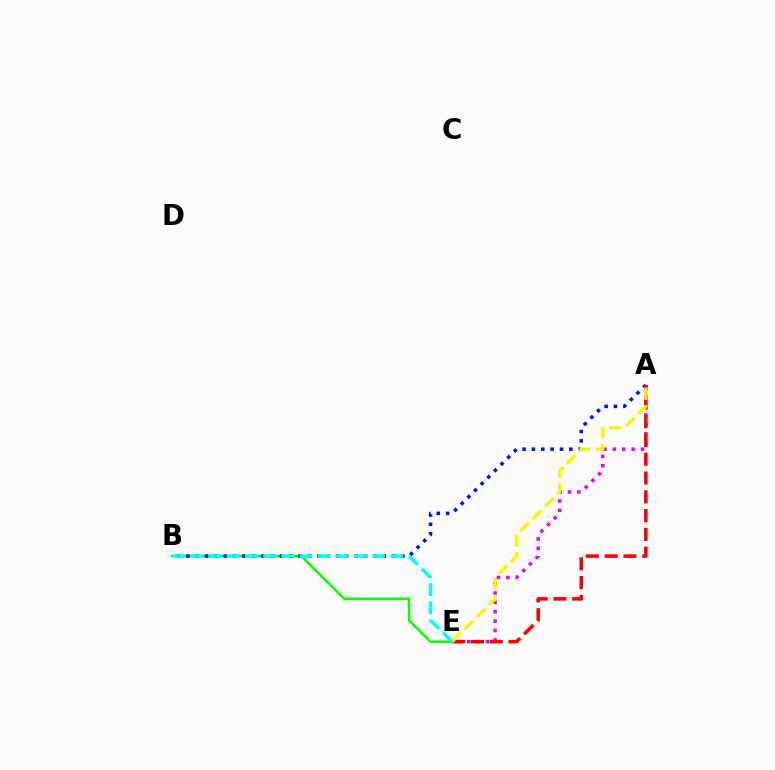{('B', 'E'): [{'color': '#08ff00', 'line_style': 'solid', 'thickness': 1.81}, {'color': '#00fff6', 'line_style': 'dashed', 'thickness': 2.47}], ('A', 'E'): [{'color': '#ee00ff', 'line_style': 'dotted', 'thickness': 2.55}, {'color': '#ff0000', 'line_style': 'dashed', 'thickness': 2.55}, {'color': '#fcf500', 'line_style': 'dashed', 'thickness': 2.36}], ('A', 'B'): [{'color': '#0010ff', 'line_style': 'dotted', 'thickness': 2.54}]}